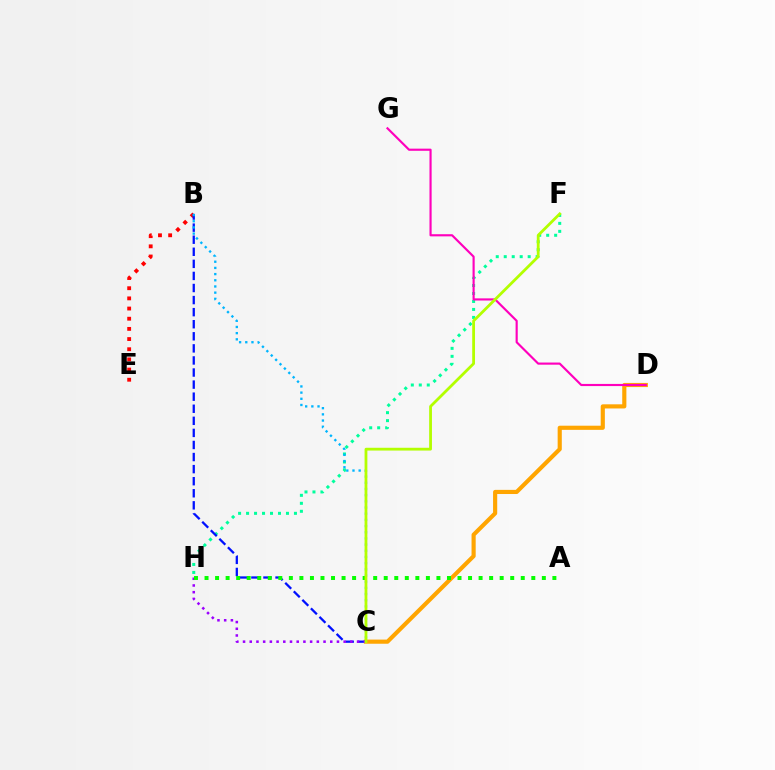{('C', 'D'): [{'color': '#ffa500', 'line_style': 'solid', 'thickness': 2.98}], ('B', 'E'): [{'color': '#ff0000', 'line_style': 'dotted', 'thickness': 2.76}], ('F', 'H'): [{'color': '#00ff9d', 'line_style': 'dotted', 'thickness': 2.17}], ('B', 'C'): [{'color': '#0010ff', 'line_style': 'dashed', 'thickness': 1.64}, {'color': '#00b5ff', 'line_style': 'dotted', 'thickness': 1.68}], ('C', 'H'): [{'color': '#9b00ff', 'line_style': 'dotted', 'thickness': 1.82}], ('D', 'G'): [{'color': '#ff00bd', 'line_style': 'solid', 'thickness': 1.55}], ('A', 'H'): [{'color': '#08ff00', 'line_style': 'dotted', 'thickness': 2.86}], ('C', 'F'): [{'color': '#b3ff00', 'line_style': 'solid', 'thickness': 2.01}]}